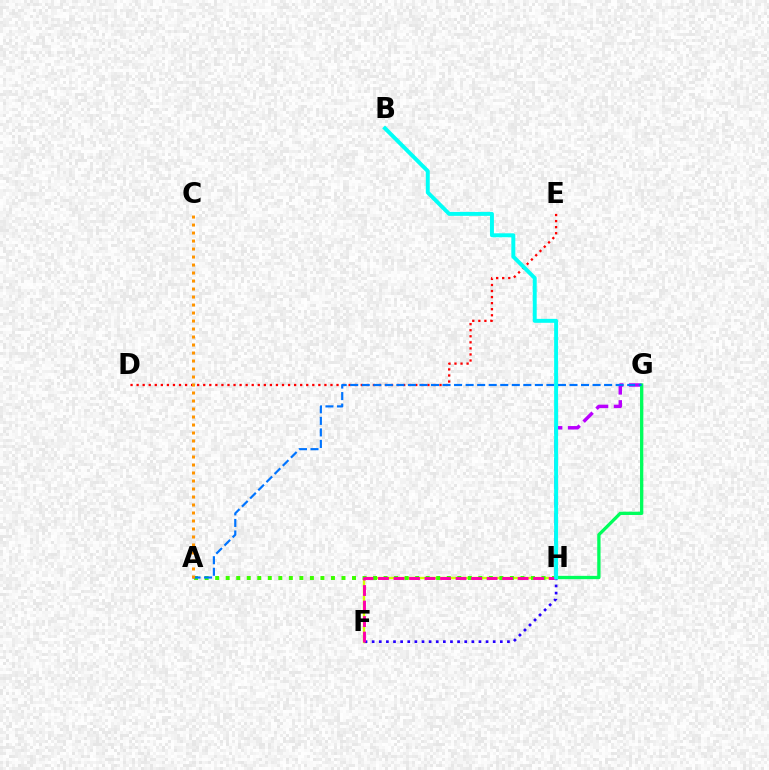{('F', 'H'): [{'color': '#d1ff00', 'line_style': 'solid', 'thickness': 1.72}, {'color': '#2500ff', 'line_style': 'dotted', 'thickness': 1.93}, {'color': '#ff00ac', 'line_style': 'dashed', 'thickness': 2.11}], ('G', 'H'): [{'color': '#b900ff', 'line_style': 'dashed', 'thickness': 2.48}, {'color': '#00ff5c', 'line_style': 'solid', 'thickness': 2.37}], ('D', 'E'): [{'color': '#ff0000', 'line_style': 'dotted', 'thickness': 1.65}], ('A', 'H'): [{'color': '#3dff00', 'line_style': 'dotted', 'thickness': 2.86}], ('A', 'G'): [{'color': '#0074ff', 'line_style': 'dashed', 'thickness': 1.57}], ('A', 'C'): [{'color': '#ff9400', 'line_style': 'dotted', 'thickness': 2.17}], ('B', 'H'): [{'color': '#00fff6', 'line_style': 'solid', 'thickness': 2.84}]}